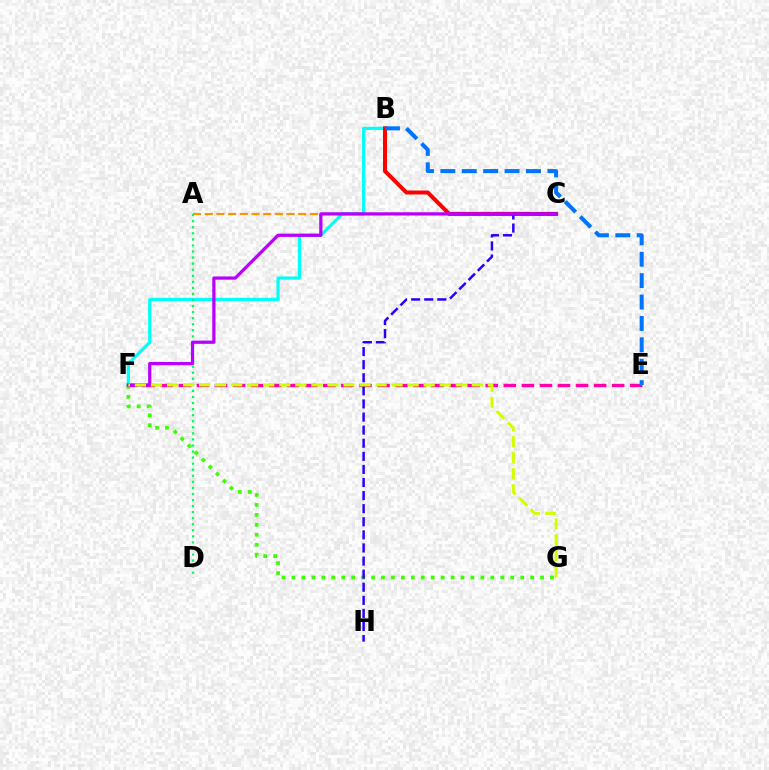{('B', 'F'): [{'color': '#00fff6', 'line_style': 'solid', 'thickness': 2.29}], ('A', 'C'): [{'color': '#ff9400', 'line_style': 'dashed', 'thickness': 1.59}], ('B', 'C'): [{'color': '#ff0000', 'line_style': 'solid', 'thickness': 2.87}], ('F', 'G'): [{'color': '#3dff00', 'line_style': 'dotted', 'thickness': 2.7}, {'color': '#d1ff00', 'line_style': 'dashed', 'thickness': 2.18}], ('A', 'D'): [{'color': '#00ff5c', 'line_style': 'dotted', 'thickness': 1.65}], ('E', 'F'): [{'color': '#ff00ac', 'line_style': 'dashed', 'thickness': 2.45}], ('C', 'H'): [{'color': '#2500ff', 'line_style': 'dashed', 'thickness': 1.78}], ('C', 'F'): [{'color': '#b900ff', 'line_style': 'solid', 'thickness': 2.32}], ('B', 'E'): [{'color': '#0074ff', 'line_style': 'dashed', 'thickness': 2.91}]}